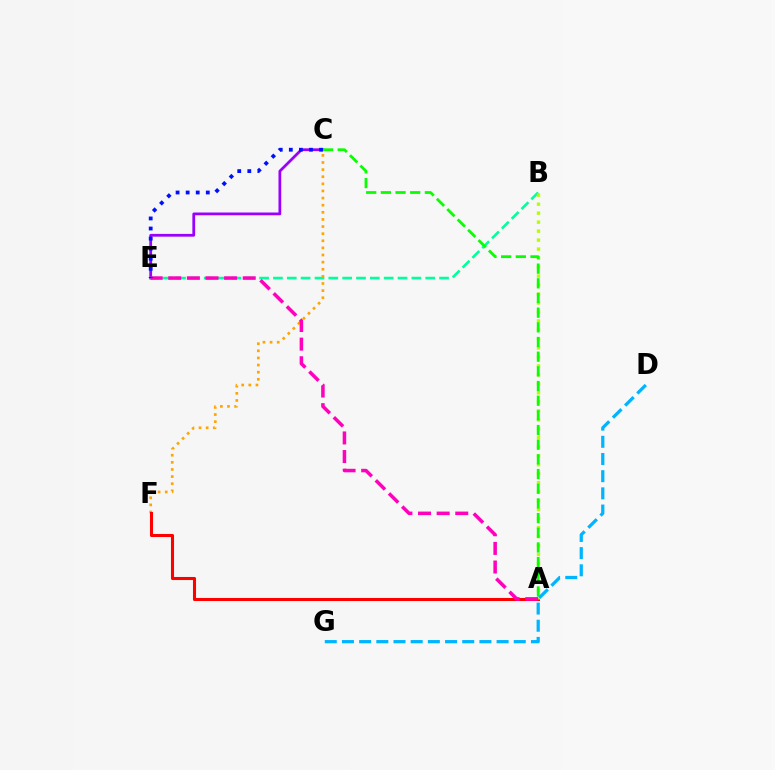{('C', 'E'): [{'color': '#9b00ff', 'line_style': 'solid', 'thickness': 1.99}, {'color': '#0010ff', 'line_style': 'dotted', 'thickness': 2.74}], ('B', 'E'): [{'color': '#00ff9d', 'line_style': 'dashed', 'thickness': 1.88}], ('C', 'F'): [{'color': '#ffa500', 'line_style': 'dotted', 'thickness': 1.93}], ('A', 'F'): [{'color': '#ff0000', 'line_style': 'solid', 'thickness': 2.21}], ('A', 'B'): [{'color': '#b3ff00', 'line_style': 'dotted', 'thickness': 2.44}], ('A', 'E'): [{'color': '#ff00bd', 'line_style': 'dashed', 'thickness': 2.53}], ('A', 'C'): [{'color': '#08ff00', 'line_style': 'dashed', 'thickness': 1.99}], ('D', 'G'): [{'color': '#00b5ff', 'line_style': 'dashed', 'thickness': 2.33}]}